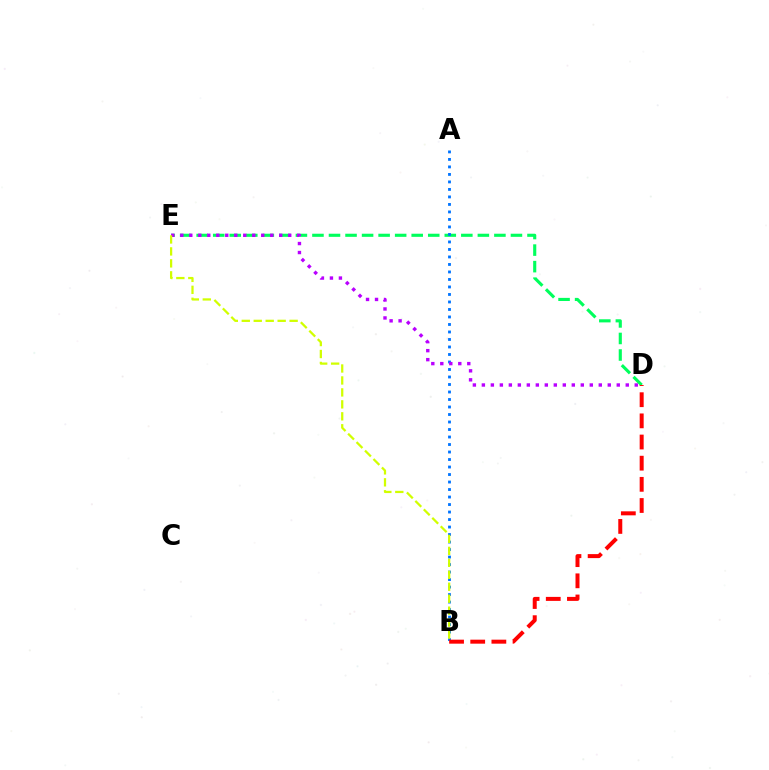{('D', 'E'): [{'color': '#00ff5c', 'line_style': 'dashed', 'thickness': 2.25}, {'color': '#b900ff', 'line_style': 'dotted', 'thickness': 2.44}], ('A', 'B'): [{'color': '#0074ff', 'line_style': 'dotted', 'thickness': 2.04}], ('B', 'D'): [{'color': '#ff0000', 'line_style': 'dashed', 'thickness': 2.87}], ('B', 'E'): [{'color': '#d1ff00', 'line_style': 'dashed', 'thickness': 1.62}]}